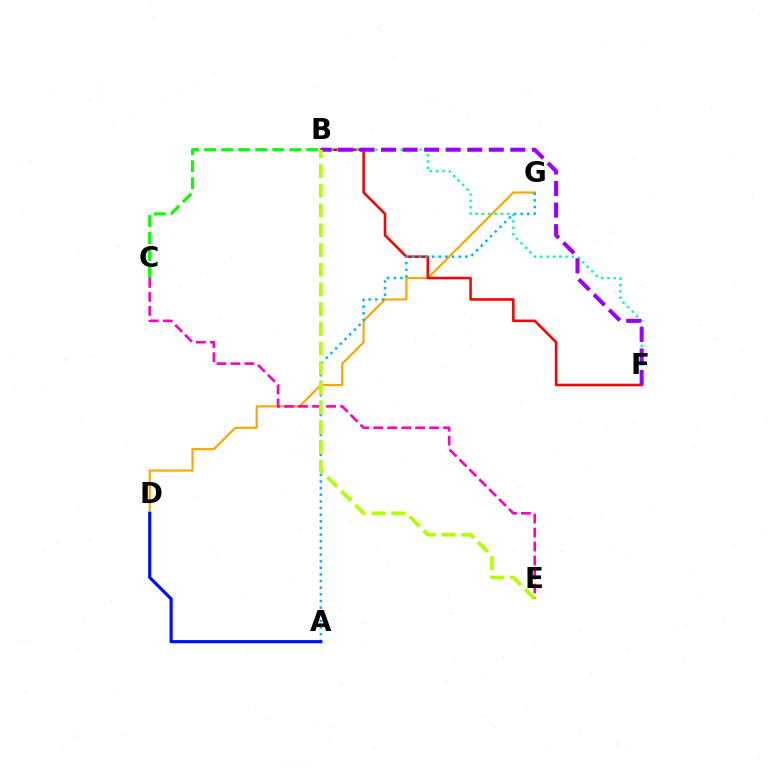{('D', 'G'): [{'color': '#ffa500', 'line_style': 'solid', 'thickness': 1.57}], ('B', 'F'): [{'color': '#ff0000', 'line_style': 'solid', 'thickness': 1.86}, {'color': '#00ff9d', 'line_style': 'dotted', 'thickness': 1.72}, {'color': '#9b00ff', 'line_style': 'dashed', 'thickness': 2.93}], ('A', 'G'): [{'color': '#00b5ff', 'line_style': 'dotted', 'thickness': 1.8}], ('B', 'C'): [{'color': '#08ff00', 'line_style': 'dashed', 'thickness': 2.31}], ('C', 'E'): [{'color': '#ff00bd', 'line_style': 'dashed', 'thickness': 1.9}], ('B', 'E'): [{'color': '#b3ff00', 'line_style': 'dashed', 'thickness': 2.68}], ('A', 'D'): [{'color': '#0010ff', 'line_style': 'solid', 'thickness': 2.3}]}